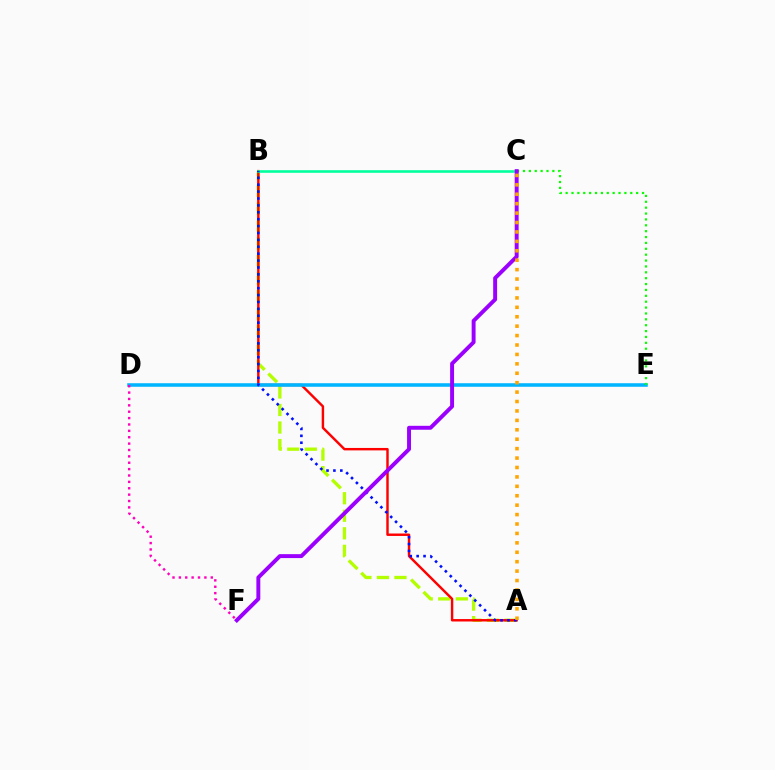{('A', 'B'): [{'color': '#b3ff00', 'line_style': 'dashed', 'thickness': 2.38}, {'color': '#ff0000', 'line_style': 'solid', 'thickness': 1.75}, {'color': '#0010ff', 'line_style': 'dotted', 'thickness': 1.87}], ('D', 'E'): [{'color': '#00b5ff', 'line_style': 'solid', 'thickness': 2.55}], ('B', 'C'): [{'color': '#00ff9d', 'line_style': 'solid', 'thickness': 1.87}], ('D', 'F'): [{'color': '#ff00bd', 'line_style': 'dotted', 'thickness': 1.73}], ('C', 'E'): [{'color': '#08ff00', 'line_style': 'dotted', 'thickness': 1.6}], ('C', 'F'): [{'color': '#9b00ff', 'line_style': 'solid', 'thickness': 2.83}], ('A', 'C'): [{'color': '#ffa500', 'line_style': 'dotted', 'thickness': 2.56}]}